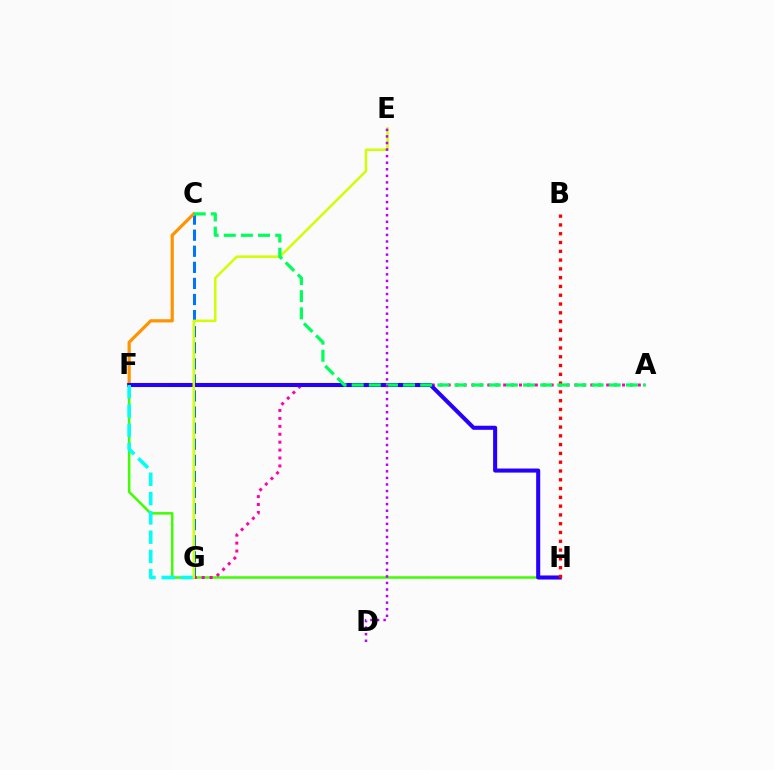{('F', 'H'): [{'color': '#3dff00', 'line_style': 'solid', 'thickness': 1.79}, {'color': '#2500ff', 'line_style': 'solid', 'thickness': 2.92}], ('C', 'G'): [{'color': '#0074ff', 'line_style': 'dashed', 'thickness': 2.18}], ('A', 'G'): [{'color': '#ff00ac', 'line_style': 'dotted', 'thickness': 2.15}], ('C', 'F'): [{'color': '#ff9400', 'line_style': 'solid', 'thickness': 2.31}], ('F', 'G'): [{'color': '#00fff6', 'line_style': 'dashed', 'thickness': 2.62}], ('B', 'H'): [{'color': '#ff0000', 'line_style': 'dotted', 'thickness': 2.39}], ('E', 'G'): [{'color': '#d1ff00', 'line_style': 'solid', 'thickness': 1.78}], ('A', 'C'): [{'color': '#00ff5c', 'line_style': 'dashed', 'thickness': 2.33}], ('D', 'E'): [{'color': '#b900ff', 'line_style': 'dotted', 'thickness': 1.78}]}